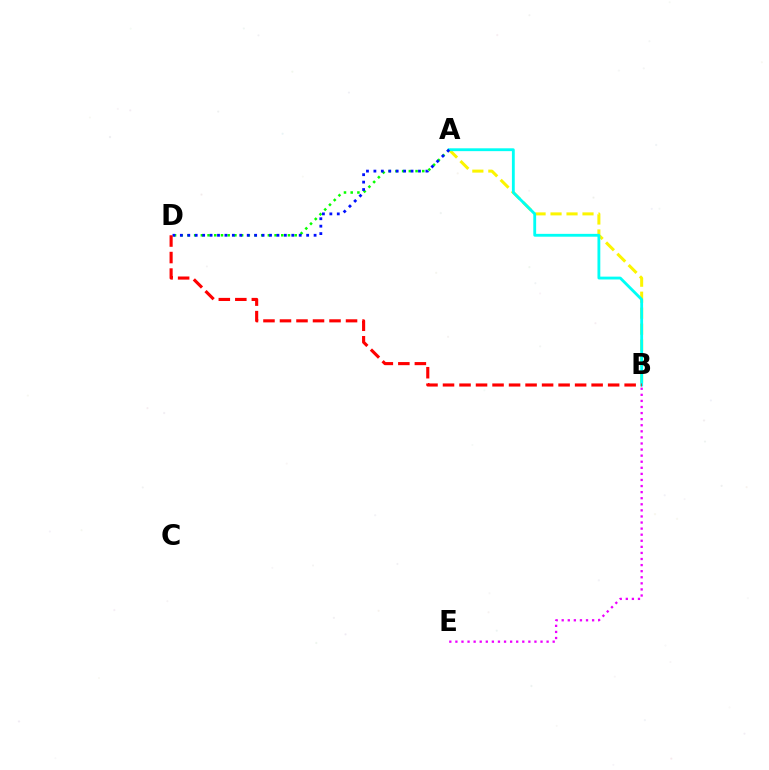{('A', 'D'): [{'color': '#08ff00', 'line_style': 'dotted', 'thickness': 1.82}, {'color': '#0010ff', 'line_style': 'dotted', 'thickness': 2.02}], ('A', 'B'): [{'color': '#fcf500', 'line_style': 'dashed', 'thickness': 2.17}, {'color': '#00fff6', 'line_style': 'solid', 'thickness': 2.04}], ('B', 'D'): [{'color': '#ff0000', 'line_style': 'dashed', 'thickness': 2.24}], ('B', 'E'): [{'color': '#ee00ff', 'line_style': 'dotted', 'thickness': 1.65}]}